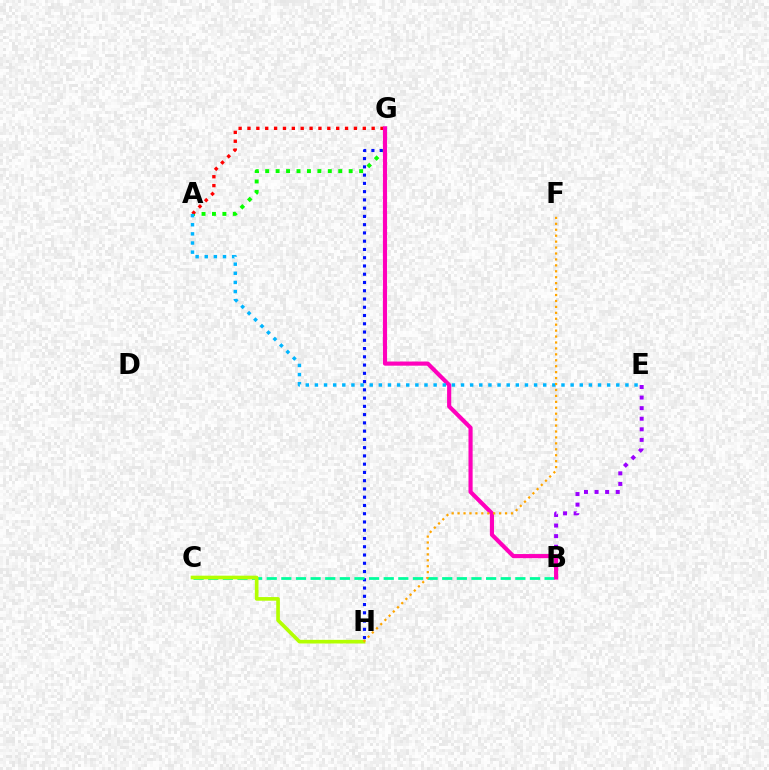{('A', 'G'): [{'color': '#08ff00', 'line_style': 'dotted', 'thickness': 2.84}, {'color': '#ff0000', 'line_style': 'dotted', 'thickness': 2.41}], ('B', 'E'): [{'color': '#9b00ff', 'line_style': 'dotted', 'thickness': 2.87}], ('G', 'H'): [{'color': '#0010ff', 'line_style': 'dotted', 'thickness': 2.24}], ('B', 'C'): [{'color': '#00ff9d', 'line_style': 'dashed', 'thickness': 1.99}], ('B', 'G'): [{'color': '#ff00bd', 'line_style': 'solid', 'thickness': 2.98}], ('A', 'E'): [{'color': '#00b5ff', 'line_style': 'dotted', 'thickness': 2.48}], ('C', 'H'): [{'color': '#b3ff00', 'line_style': 'solid', 'thickness': 2.63}], ('F', 'H'): [{'color': '#ffa500', 'line_style': 'dotted', 'thickness': 1.61}]}